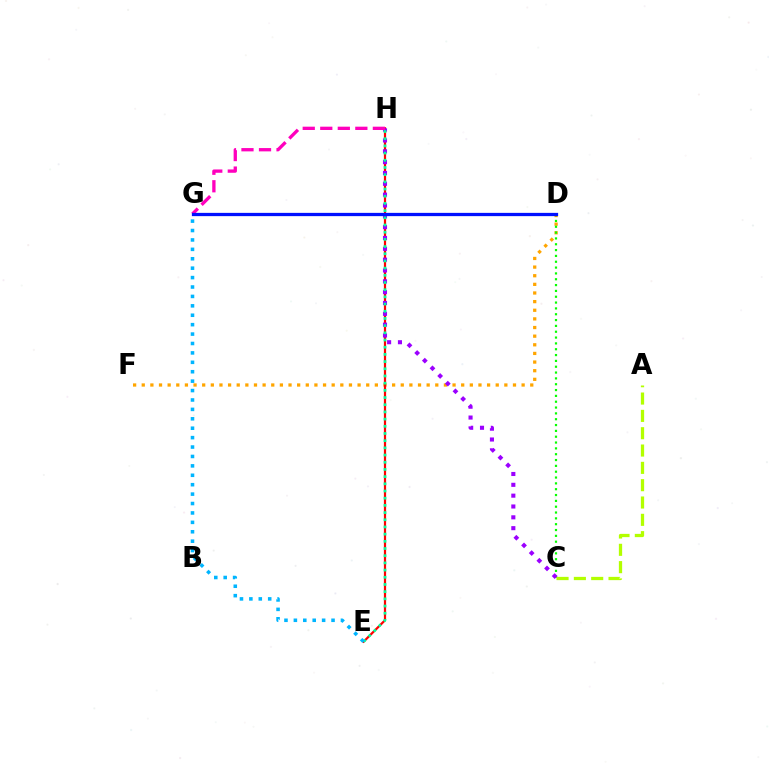{('D', 'F'): [{'color': '#ffa500', 'line_style': 'dotted', 'thickness': 2.35}], ('C', 'D'): [{'color': '#08ff00', 'line_style': 'dotted', 'thickness': 1.58}], ('E', 'H'): [{'color': '#ff0000', 'line_style': 'solid', 'thickness': 1.6}, {'color': '#00ff9d', 'line_style': 'dotted', 'thickness': 1.95}], ('A', 'C'): [{'color': '#b3ff00', 'line_style': 'dashed', 'thickness': 2.35}], ('C', 'H'): [{'color': '#9b00ff', 'line_style': 'dotted', 'thickness': 2.94}], ('G', 'H'): [{'color': '#ff00bd', 'line_style': 'dashed', 'thickness': 2.38}], ('D', 'G'): [{'color': '#0010ff', 'line_style': 'solid', 'thickness': 2.35}], ('E', 'G'): [{'color': '#00b5ff', 'line_style': 'dotted', 'thickness': 2.56}]}